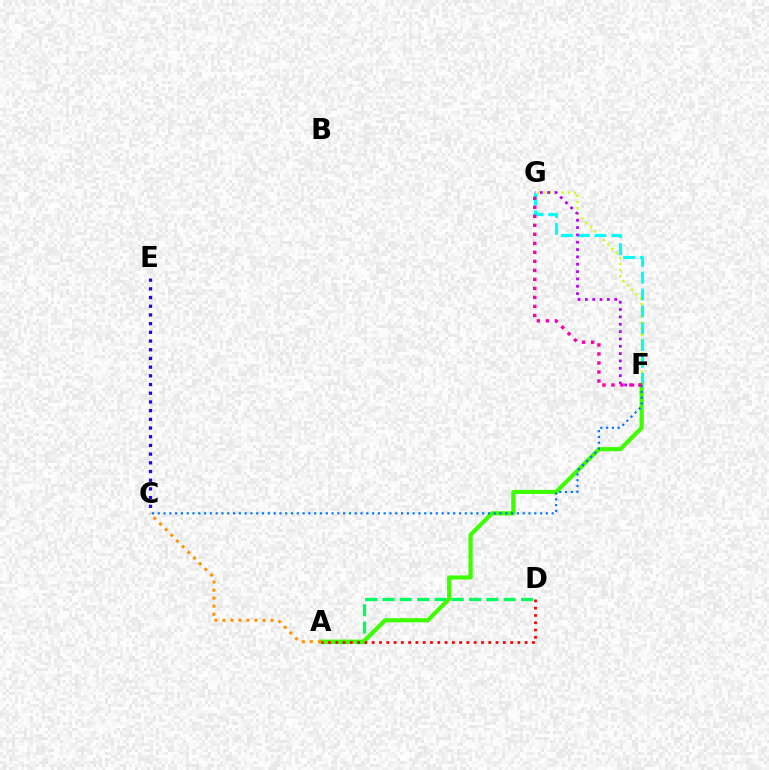{('F', 'G'): [{'color': '#d1ff00', 'line_style': 'dotted', 'thickness': 1.67}, {'color': '#00fff6', 'line_style': 'dashed', 'thickness': 2.29}, {'color': '#b900ff', 'line_style': 'dotted', 'thickness': 1.99}, {'color': '#ff00ac', 'line_style': 'dotted', 'thickness': 2.45}], ('A', 'D'): [{'color': '#00ff5c', 'line_style': 'dashed', 'thickness': 2.35}, {'color': '#ff0000', 'line_style': 'dotted', 'thickness': 1.98}], ('A', 'F'): [{'color': '#3dff00', 'line_style': 'solid', 'thickness': 2.99}], ('C', 'F'): [{'color': '#0074ff', 'line_style': 'dotted', 'thickness': 1.57}], ('A', 'C'): [{'color': '#ff9400', 'line_style': 'dotted', 'thickness': 2.18}], ('C', 'E'): [{'color': '#2500ff', 'line_style': 'dotted', 'thickness': 2.36}]}